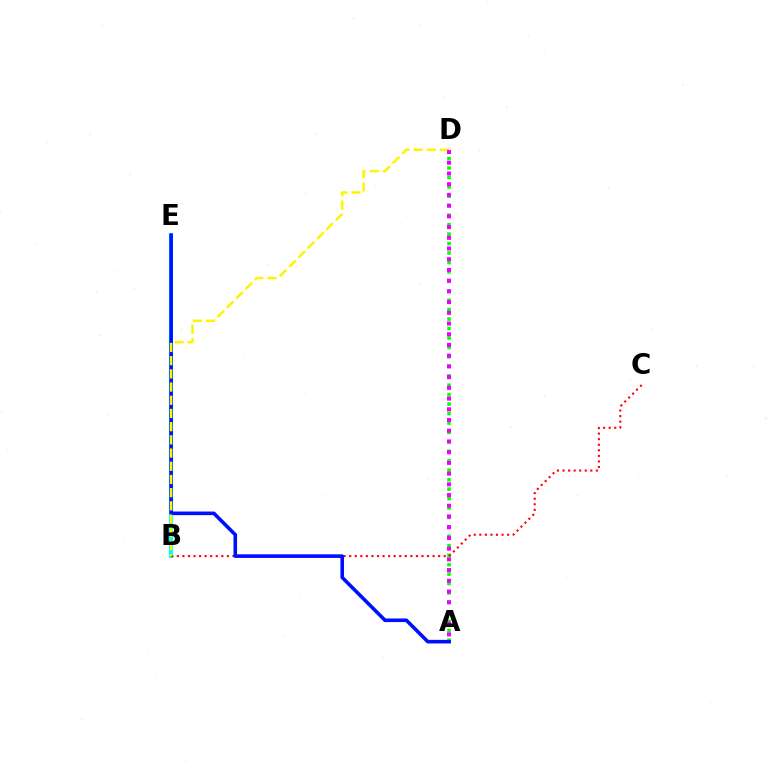{('A', 'D'): [{'color': '#08ff00', 'line_style': 'dotted', 'thickness': 2.57}, {'color': '#ee00ff', 'line_style': 'dotted', 'thickness': 2.91}], ('B', 'E'): [{'color': '#00fff6', 'line_style': 'solid', 'thickness': 2.97}], ('B', 'C'): [{'color': '#ff0000', 'line_style': 'dotted', 'thickness': 1.51}], ('A', 'E'): [{'color': '#0010ff', 'line_style': 'solid', 'thickness': 2.59}], ('B', 'D'): [{'color': '#fcf500', 'line_style': 'dashed', 'thickness': 1.79}]}